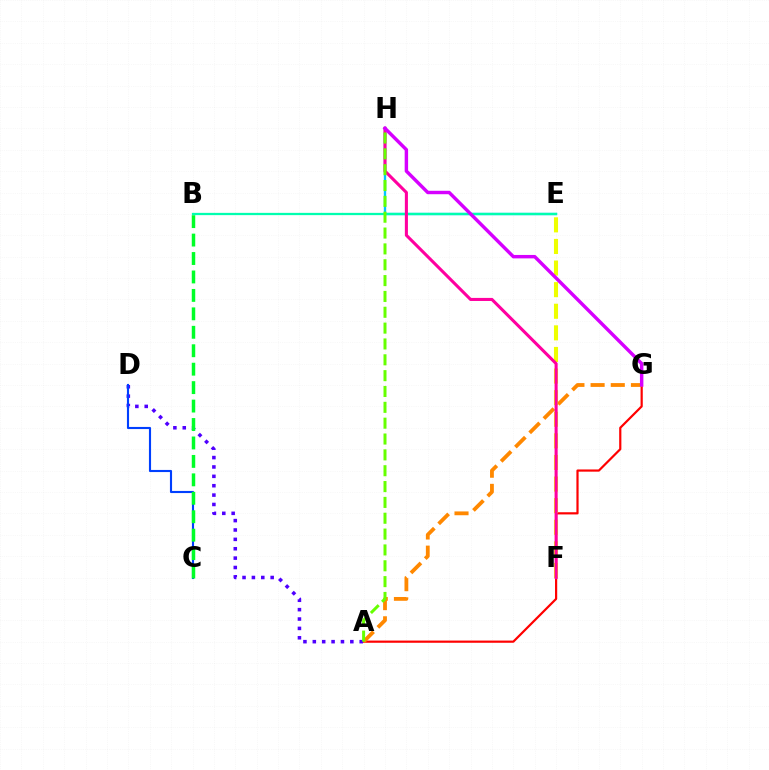{('E', 'H'): [{'color': '#00c7ff', 'line_style': 'solid', 'thickness': 1.7}], ('A', 'G'): [{'color': '#ff0000', 'line_style': 'solid', 'thickness': 1.58}, {'color': '#ff8800', 'line_style': 'dashed', 'thickness': 2.74}], ('A', 'D'): [{'color': '#4f00ff', 'line_style': 'dotted', 'thickness': 2.55}], ('C', 'D'): [{'color': '#003fff', 'line_style': 'solid', 'thickness': 1.53}], ('E', 'F'): [{'color': '#eeff00', 'line_style': 'dashed', 'thickness': 2.93}], ('B', 'C'): [{'color': '#00ff27', 'line_style': 'dashed', 'thickness': 2.51}], ('B', 'E'): [{'color': '#00ffaf', 'line_style': 'solid', 'thickness': 1.64}], ('F', 'H'): [{'color': '#ff00a0', 'line_style': 'solid', 'thickness': 2.21}], ('A', 'H'): [{'color': '#66ff00', 'line_style': 'dashed', 'thickness': 2.15}], ('G', 'H'): [{'color': '#d600ff', 'line_style': 'solid', 'thickness': 2.47}]}